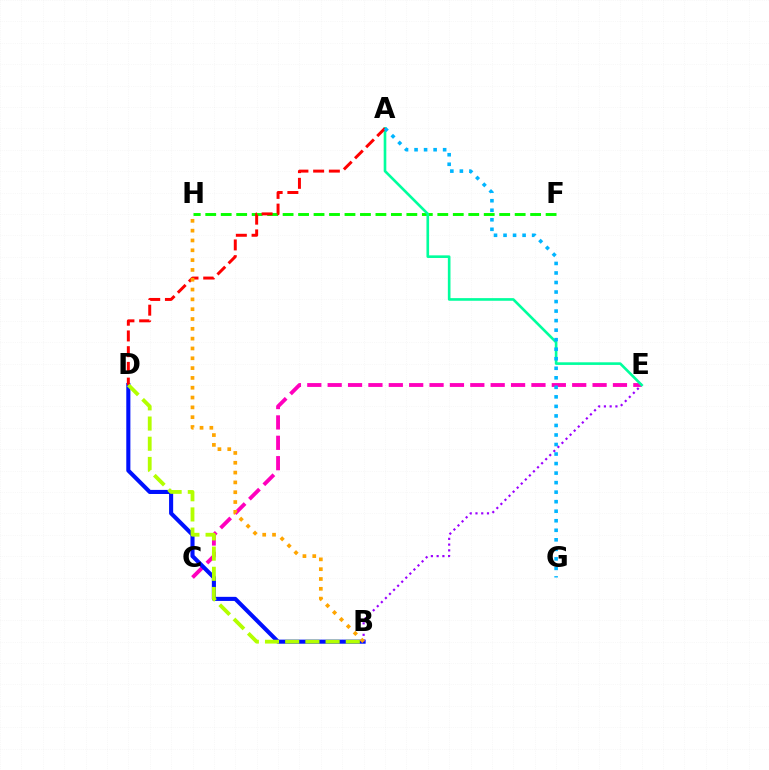{('C', 'E'): [{'color': '#ff00bd', 'line_style': 'dashed', 'thickness': 2.77}], ('F', 'H'): [{'color': '#08ff00', 'line_style': 'dashed', 'thickness': 2.1}], ('B', 'D'): [{'color': '#0010ff', 'line_style': 'solid', 'thickness': 2.94}, {'color': '#b3ff00', 'line_style': 'dashed', 'thickness': 2.74}], ('B', 'E'): [{'color': '#9b00ff', 'line_style': 'dotted', 'thickness': 1.56}], ('A', 'E'): [{'color': '#00ff9d', 'line_style': 'solid', 'thickness': 1.89}], ('A', 'D'): [{'color': '#ff0000', 'line_style': 'dashed', 'thickness': 2.14}], ('A', 'G'): [{'color': '#00b5ff', 'line_style': 'dotted', 'thickness': 2.59}], ('B', 'H'): [{'color': '#ffa500', 'line_style': 'dotted', 'thickness': 2.67}]}